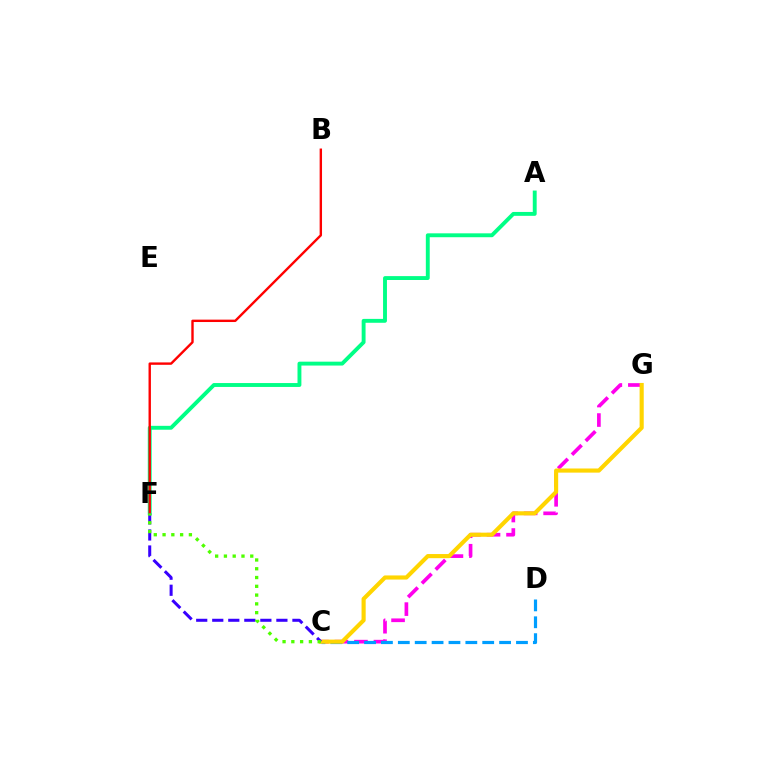{('C', 'G'): [{'color': '#ff00ed', 'line_style': 'dashed', 'thickness': 2.65}, {'color': '#ffd500', 'line_style': 'solid', 'thickness': 2.97}], ('A', 'F'): [{'color': '#00ff86', 'line_style': 'solid', 'thickness': 2.8}], ('B', 'F'): [{'color': '#ff0000', 'line_style': 'solid', 'thickness': 1.72}], ('C', 'D'): [{'color': '#009eff', 'line_style': 'dashed', 'thickness': 2.29}], ('C', 'F'): [{'color': '#3700ff', 'line_style': 'dashed', 'thickness': 2.18}, {'color': '#4fff00', 'line_style': 'dotted', 'thickness': 2.38}]}